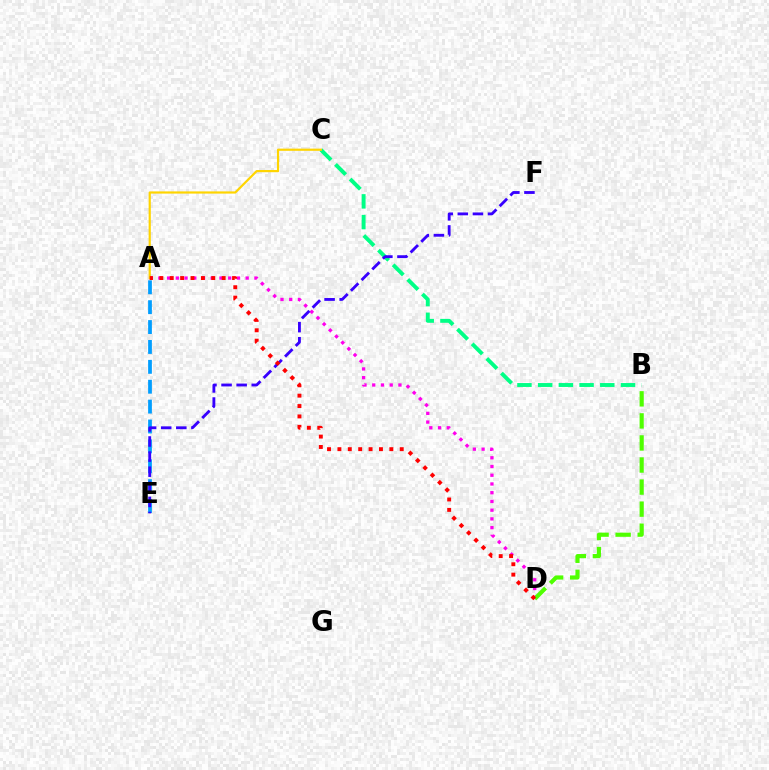{('A', 'D'): [{'color': '#ff00ed', 'line_style': 'dotted', 'thickness': 2.37}, {'color': '#ff0000', 'line_style': 'dotted', 'thickness': 2.82}], ('A', 'E'): [{'color': '#009eff', 'line_style': 'dashed', 'thickness': 2.7}], ('B', 'C'): [{'color': '#00ff86', 'line_style': 'dashed', 'thickness': 2.81}], ('B', 'D'): [{'color': '#4fff00', 'line_style': 'dashed', 'thickness': 3.0}], ('A', 'C'): [{'color': '#ffd500', 'line_style': 'solid', 'thickness': 1.57}], ('E', 'F'): [{'color': '#3700ff', 'line_style': 'dashed', 'thickness': 2.05}]}